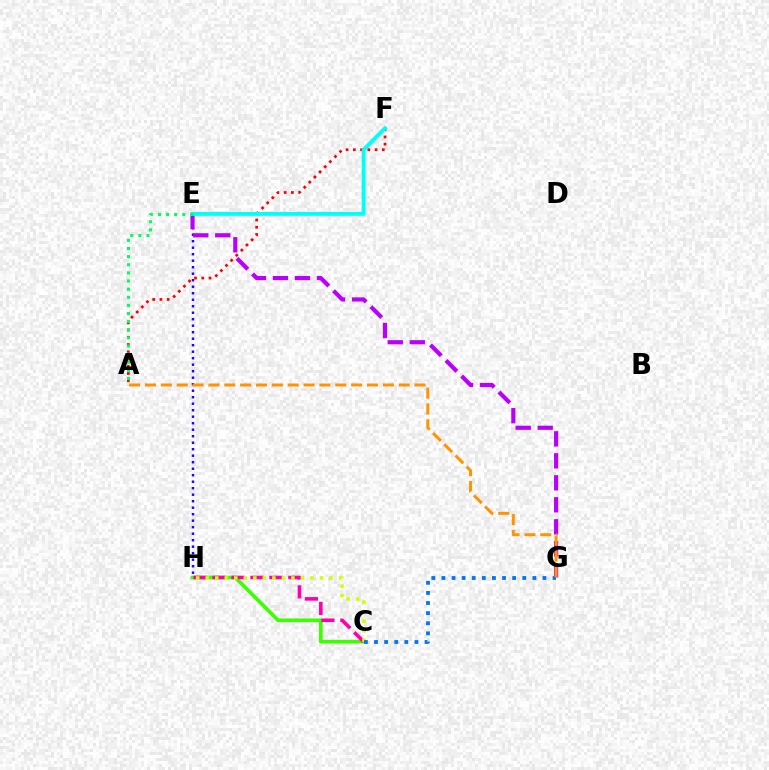{('E', 'H'): [{'color': '#2500ff', 'line_style': 'dotted', 'thickness': 1.77}], ('C', 'H'): [{'color': '#3dff00', 'line_style': 'solid', 'thickness': 2.63}, {'color': '#ff00ac', 'line_style': 'dashed', 'thickness': 2.58}, {'color': '#d1ff00', 'line_style': 'dotted', 'thickness': 2.59}], ('A', 'F'): [{'color': '#ff0000', 'line_style': 'dotted', 'thickness': 1.97}], ('E', 'G'): [{'color': '#b900ff', 'line_style': 'dashed', 'thickness': 2.99}], ('C', 'G'): [{'color': '#0074ff', 'line_style': 'dotted', 'thickness': 2.75}], ('E', 'F'): [{'color': '#00fff6', 'line_style': 'solid', 'thickness': 2.78}], ('A', 'E'): [{'color': '#00ff5c', 'line_style': 'dotted', 'thickness': 2.21}], ('A', 'G'): [{'color': '#ff9400', 'line_style': 'dashed', 'thickness': 2.15}]}